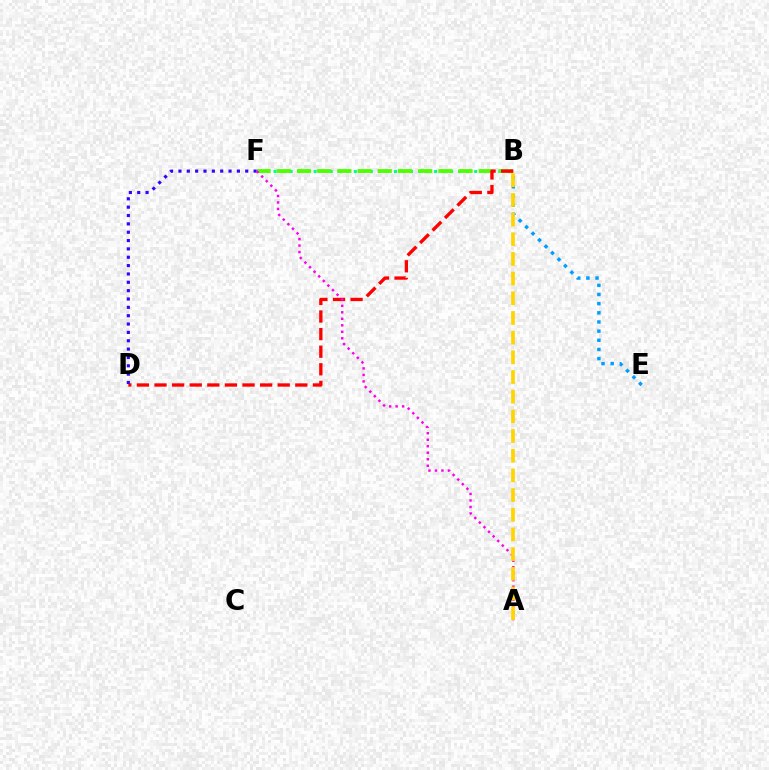{('B', 'F'): [{'color': '#00ff86', 'line_style': 'dotted', 'thickness': 2.18}, {'color': '#4fff00', 'line_style': 'dashed', 'thickness': 2.74}], ('B', 'D'): [{'color': '#ff0000', 'line_style': 'dashed', 'thickness': 2.39}], ('D', 'F'): [{'color': '#3700ff', 'line_style': 'dotted', 'thickness': 2.27}], ('A', 'F'): [{'color': '#ff00ed', 'line_style': 'dotted', 'thickness': 1.77}], ('B', 'E'): [{'color': '#009eff', 'line_style': 'dotted', 'thickness': 2.49}], ('A', 'B'): [{'color': '#ffd500', 'line_style': 'dashed', 'thickness': 2.67}]}